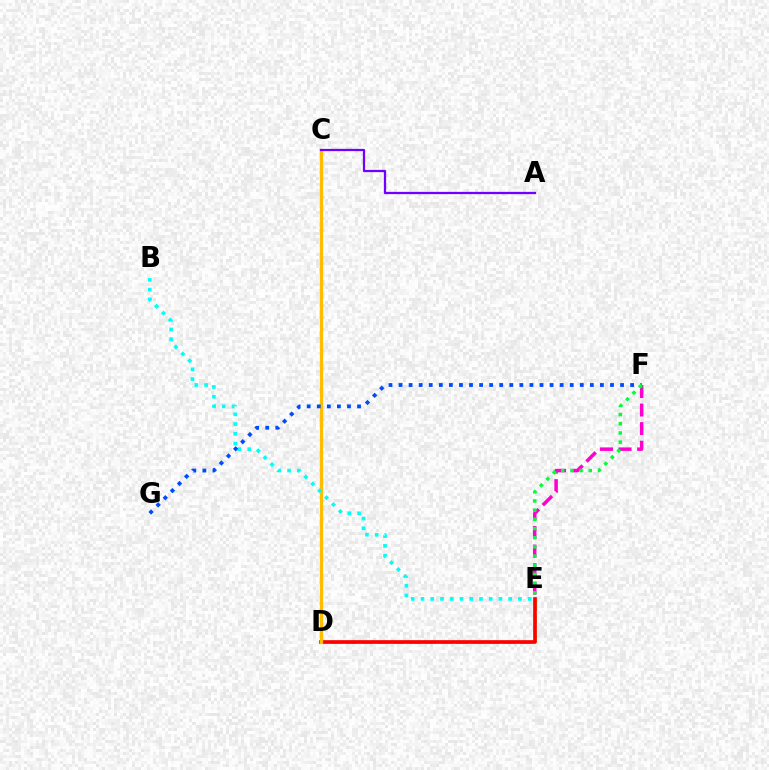{('D', 'E'): [{'color': '#84ff00', 'line_style': 'dashed', 'thickness': 2.15}, {'color': '#ff0000', 'line_style': 'solid', 'thickness': 2.64}], ('C', 'D'): [{'color': '#ffbd00', 'line_style': 'solid', 'thickness': 2.33}], ('A', 'C'): [{'color': '#7200ff', 'line_style': 'solid', 'thickness': 1.63}], ('B', 'E'): [{'color': '#00fff6', 'line_style': 'dotted', 'thickness': 2.65}], ('E', 'F'): [{'color': '#ff00cf', 'line_style': 'dashed', 'thickness': 2.52}, {'color': '#00ff39', 'line_style': 'dotted', 'thickness': 2.49}], ('F', 'G'): [{'color': '#004bff', 'line_style': 'dotted', 'thickness': 2.74}]}